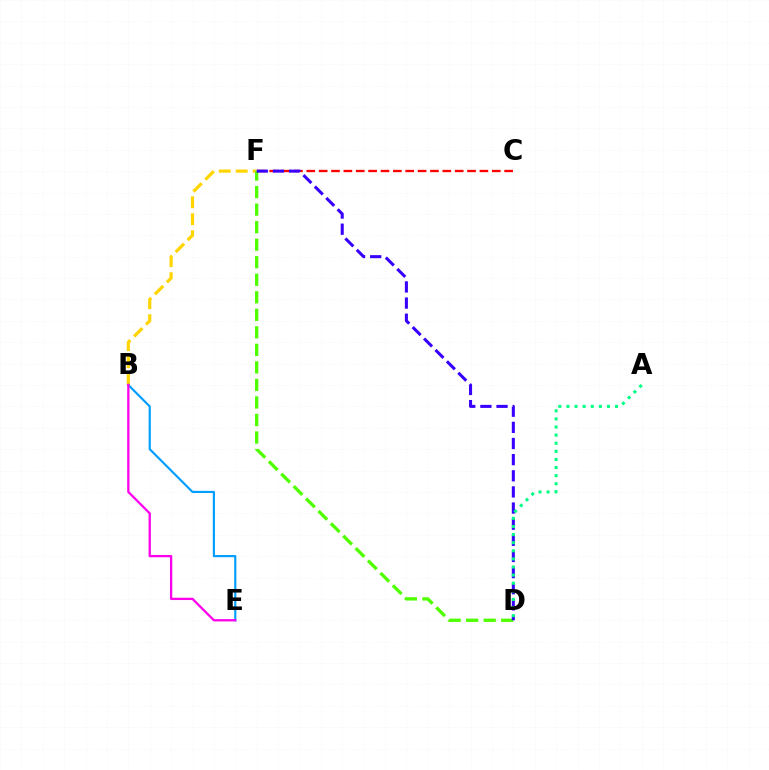{('B', 'F'): [{'color': '#ffd500', 'line_style': 'dashed', 'thickness': 2.3}], ('D', 'F'): [{'color': '#4fff00', 'line_style': 'dashed', 'thickness': 2.38}, {'color': '#3700ff', 'line_style': 'dashed', 'thickness': 2.19}], ('C', 'F'): [{'color': '#ff0000', 'line_style': 'dashed', 'thickness': 1.68}], ('B', 'E'): [{'color': '#009eff', 'line_style': 'solid', 'thickness': 1.56}, {'color': '#ff00ed', 'line_style': 'solid', 'thickness': 1.65}], ('A', 'D'): [{'color': '#00ff86', 'line_style': 'dotted', 'thickness': 2.2}]}